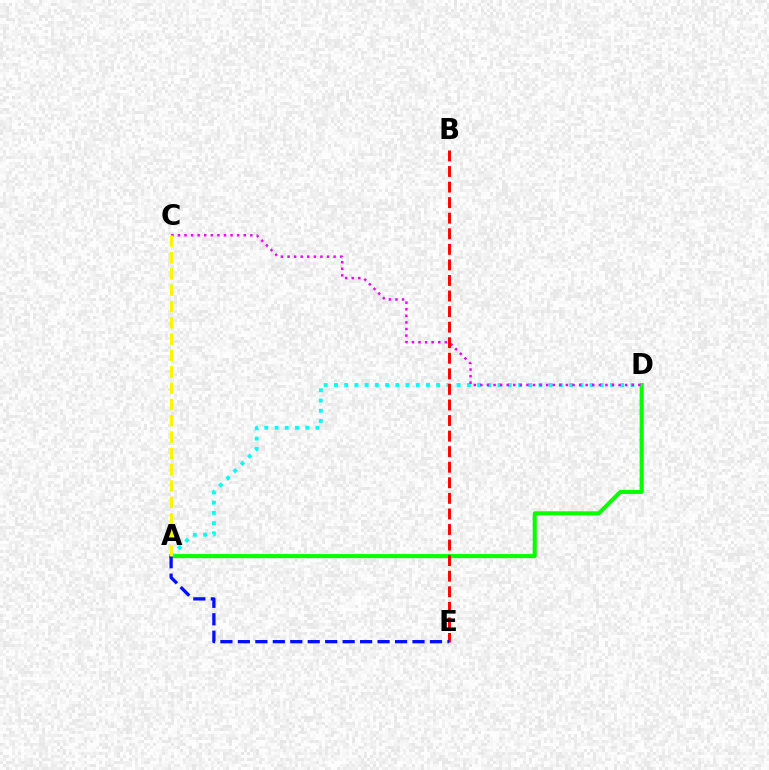{('A', 'D'): [{'color': '#08ff00', 'line_style': 'solid', 'thickness': 2.94}, {'color': '#00fff6', 'line_style': 'dotted', 'thickness': 2.78}], ('C', 'D'): [{'color': '#ee00ff', 'line_style': 'dotted', 'thickness': 1.79}], ('B', 'E'): [{'color': '#ff0000', 'line_style': 'dashed', 'thickness': 2.11}], ('A', 'E'): [{'color': '#0010ff', 'line_style': 'dashed', 'thickness': 2.37}], ('A', 'C'): [{'color': '#fcf500', 'line_style': 'dashed', 'thickness': 2.22}]}